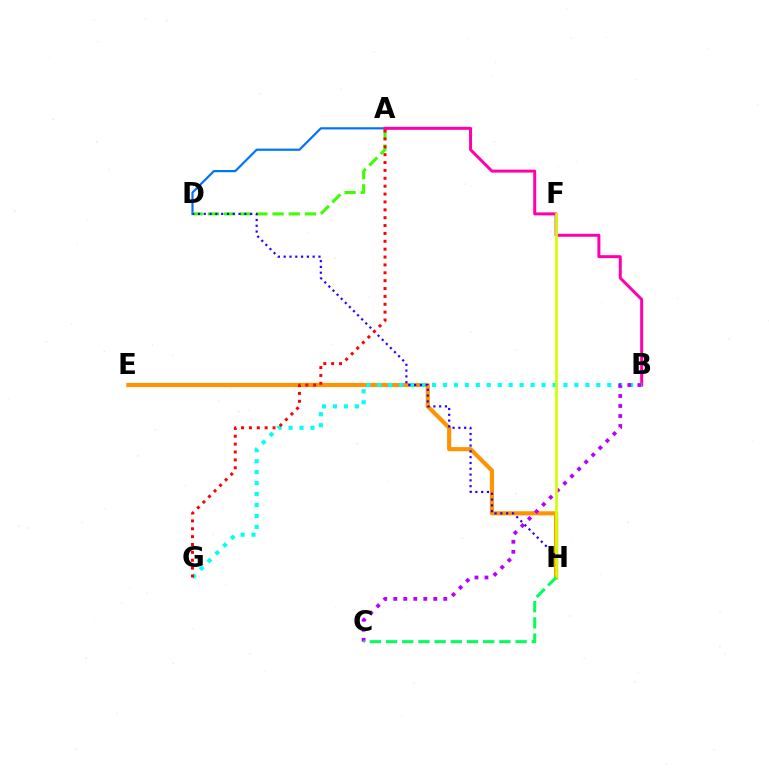{('A', 'D'): [{'color': '#0074ff', 'line_style': 'solid', 'thickness': 1.58}, {'color': '#3dff00', 'line_style': 'dashed', 'thickness': 2.2}], ('E', 'H'): [{'color': '#ff9400', 'line_style': 'solid', 'thickness': 2.98}], ('A', 'B'): [{'color': '#ff00ac', 'line_style': 'solid', 'thickness': 2.15}], ('B', 'G'): [{'color': '#00fff6', 'line_style': 'dotted', 'thickness': 2.98}], ('B', 'C'): [{'color': '#b900ff', 'line_style': 'dotted', 'thickness': 2.72}], ('D', 'H'): [{'color': '#2500ff', 'line_style': 'dotted', 'thickness': 1.58}], ('F', 'H'): [{'color': '#d1ff00', 'line_style': 'solid', 'thickness': 1.96}], ('C', 'H'): [{'color': '#00ff5c', 'line_style': 'dashed', 'thickness': 2.2}], ('A', 'G'): [{'color': '#ff0000', 'line_style': 'dotted', 'thickness': 2.14}]}